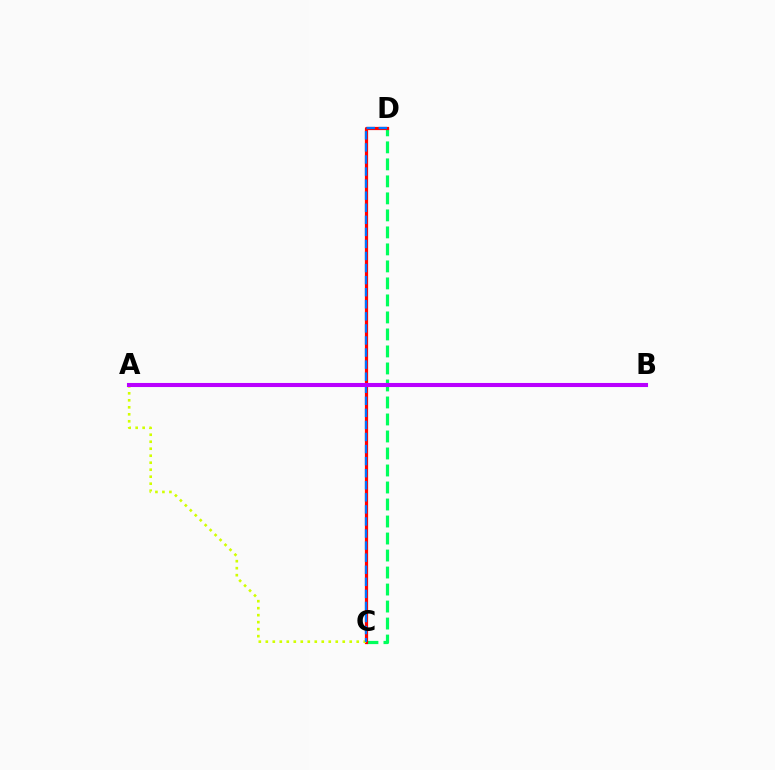{('C', 'D'): [{'color': '#00ff5c', 'line_style': 'dashed', 'thickness': 2.31}, {'color': '#ff0000', 'line_style': 'solid', 'thickness': 2.3}, {'color': '#0074ff', 'line_style': 'dashed', 'thickness': 1.64}], ('A', 'C'): [{'color': '#d1ff00', 'line_style': 'dotted', 'thickness': 1.9}], ('A', 'B'): [{'color': '#b900ff', 'line_style': 'solid', 'thickness': 2.93}]}